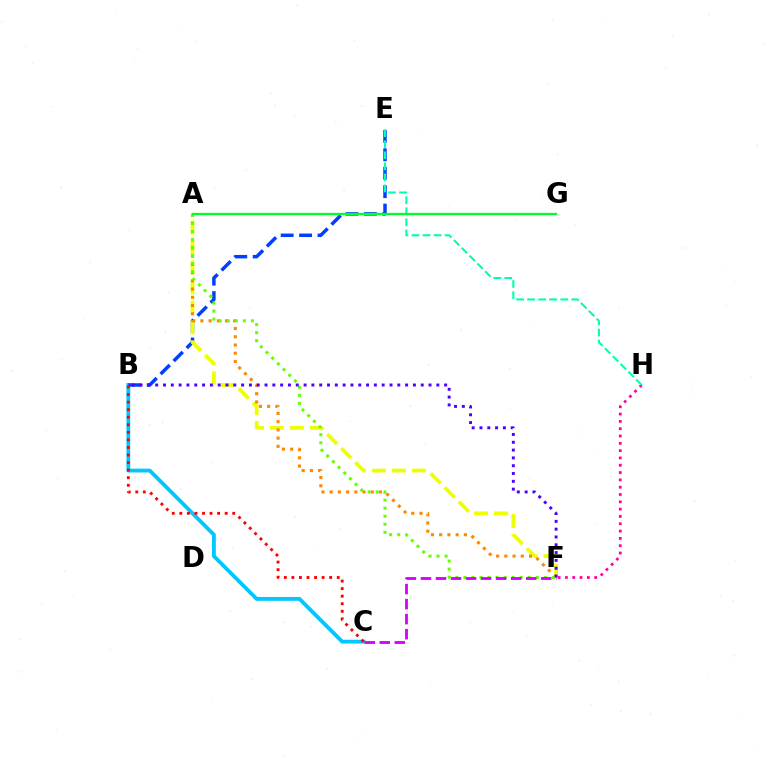{('B', 'C'): [{'color': '#00c7ff', 'line_style': 'solid', 'thickness': 2.76}, {'color': '#ff0000', 'line_style': 'dotted', 'thickness': 2.05}], ('B', 'E'): [{'color': '#003fff', 'line_style': 'dashed', 'thickness': 2.5}], ('F', 'H'): [{'color': '#ff00a0', 'line_style': 'dotted', 'thickness': 1.99}], ('A', 'F'): [{'color': '#eeff00', 'line_style': 'dashed', 'thickness': 2.71}, {'color': '#ff8800', 'line_style': 'dotted', 'thickness': 2.23}, {'color': '#66ff00', 'line_style': 'dotted', 'thickness': 2.18}], ('E', 'H'): [{'color': '#00ffaf', 'line_style': 'dashed', 'thickness': 1.5}], ('A', 'G'): [{'color': '#00ff27', 'line_style': 'solid', 'thickness': 1.65}], ('B', 'F'): [{'color': '#4f00ff', 'line_style': 'dotted', 'thickness': 2.12}], ('C', 'F'): [{'color': '#d600ff', 'line_style': 'dashed', 'thickness': 2.04}]}